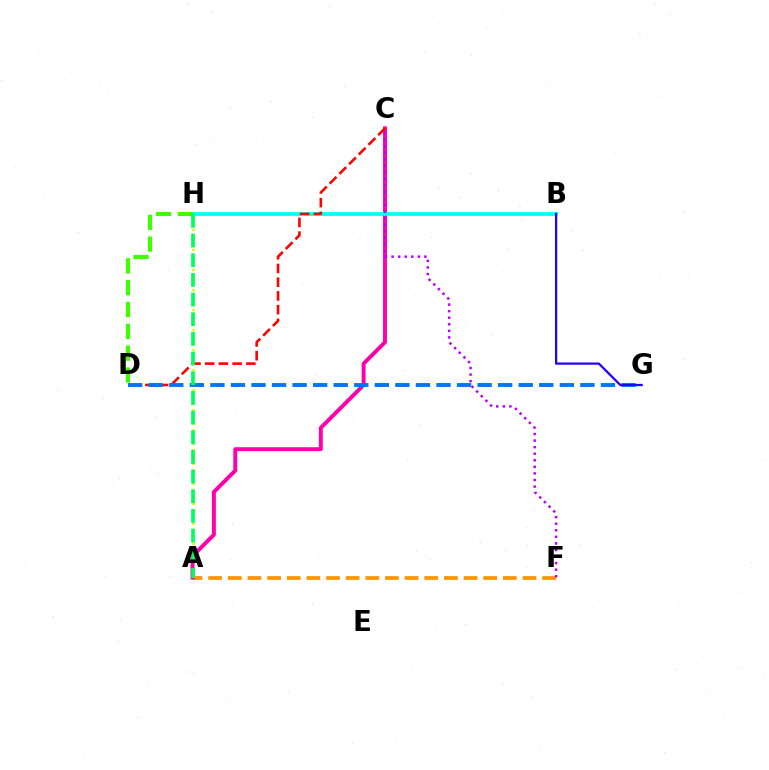{('A', 'H'): [{'color': '#d1ff00', 'line_style': 'dotted', 'thickness': 1.81}, {'color': '#00ff5c', 'line_style': 'dashed', 'thickness': 2.67}], ('A', 'F'): [{'color': '#ff9400', 'line_style': 'dashed', 'thickness': 2.67}], ('A', 'C'): [{'color': '#ff00ac', 'line_style': 'solid', 'thickness': 2.82}], ('B', 'H'): [{'color': '#00fff6', 'line_style': 'solid', 'thickness': 2.67}], ('C', 'D'): [{'color': '#ff0000', 'line_style': 'dashed', 'thickness': 1.86}], ('D', 'G'): [{'color': '#0074ff', 'line_style': 'dashed', 'thickness': 2.79}], ('C', 'F'): [{'color': '#b900ff', 'line_style': 'dotted', 'thickness': 1.79}], ('D', 'H'): [{'color': '#3dff00', 'line_style': 'dashed', 'thickness': 2.97}], ('B', 'G'): [{'color': '#2500ff', 'line_style': 'solid', 'thickness': 1.62}]}